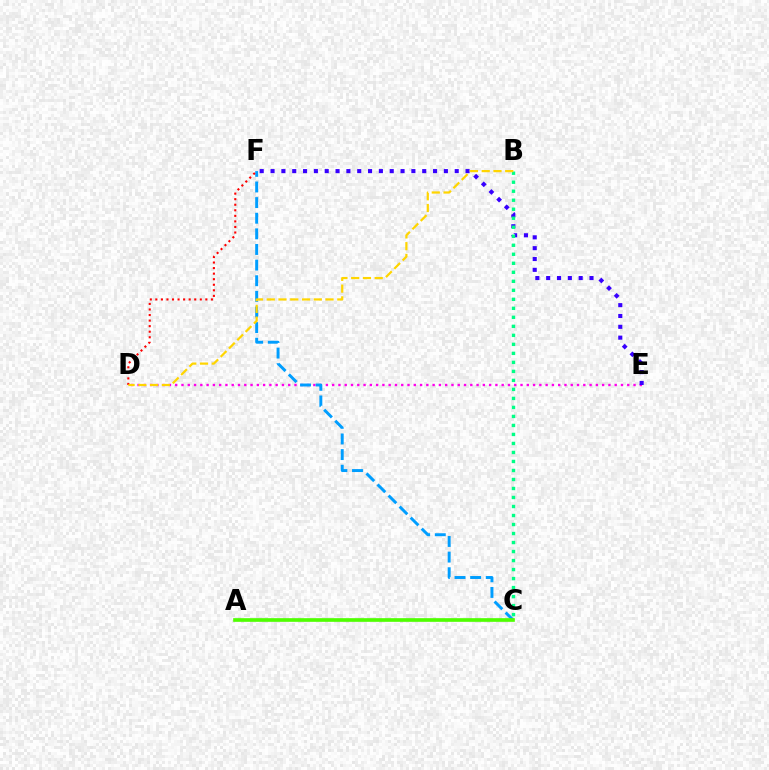{('D', 'E'): [{'color': '#ff00ed', 'line_style': 'dotted', 'thickness': 1.71}], ('C', 'F'): [{'color': '#009eff', 'line_style': 'dashed', 'thickness': 2.12}], ('E', 'F'): [{'color': '#3700ff', 'line_style': 'dotted', 'thickness': 2.94}], ('A', 'C'): [{'color': '#4fff00', 'line_style': 'solid', 'thickness': 2.64}], ('B', 'C'): [{'color': '#00ff86', 'line_style': 'dotted', 'thickness': 2.45}], ('D', 'F'): [{'color': '#ff0000', 'line_style': 'dotted', 'thickness': 1.51}], ('B', 'D'): [{'color': '#ffd500', 'line_style': 'dashed', 'thickness': 1.6}]}